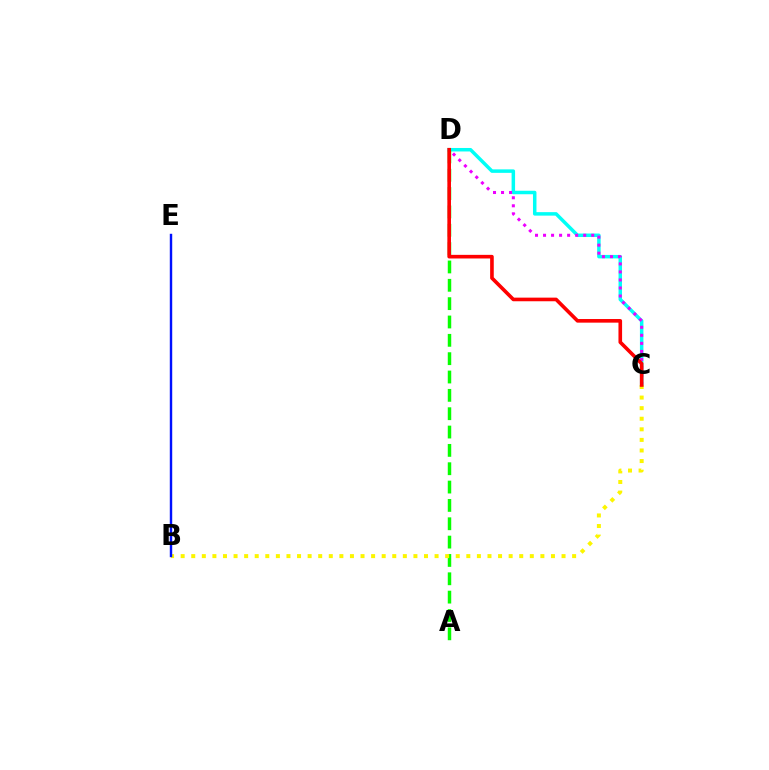{('C', 'D'): [{'color': '#00fff6', 'line_style': 'solid', 'thickness': 2.51}, {'color': '#ee00ff', 'line_style': 'dotted', 'thickness': 2.18}, {'color': '#ff0000', 'line_style': 'solid', 'thickness': 2.61}], ('A', 'D'): [{'color': '#08ff00', 'line_style': 'dashed', 'thickness': 2.49}], ('B', 'C'): [{'color': '#fcf500', 'line_style': 'dotted', 'thickness': 2.87}], ('B', 'E'): [{'color': '#0010ff', 'line_style': 'solid', 'thickness': 1.75}]}